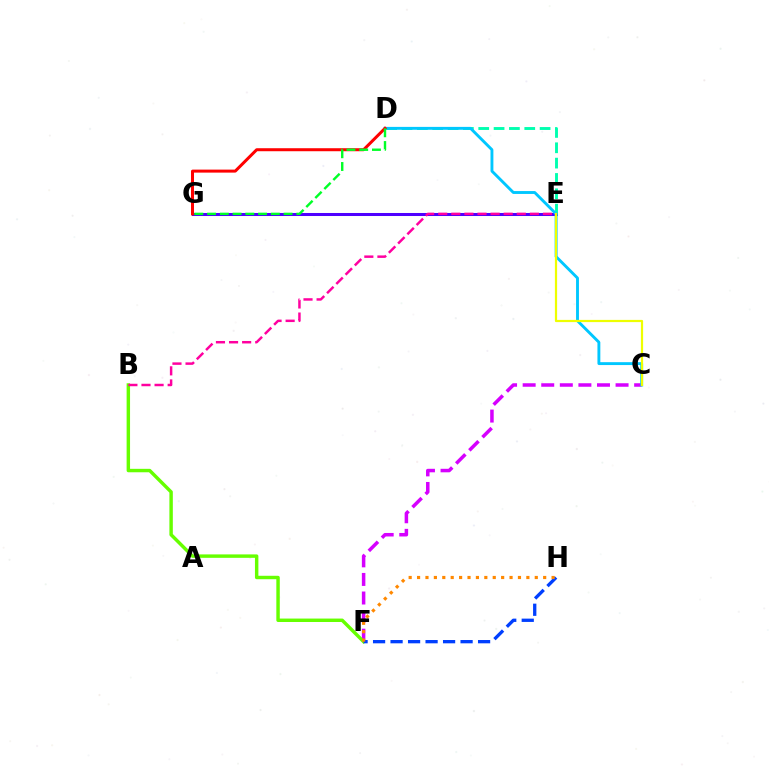{('C', 'F'): [{'color': '#d600ff', 'line_style': 'dashed', 'thickness': 2.52}], ('B', 'F'): [{'color': '#66ff00', 'line_style': 'solid', 'thickness': 2.47}], ('E', 'G'): [{'color': '#4f00ff', 'line_style': 'solid', 'thickness': 2.18}], ('F', 'H'): [{'color': '#003fff', 'line_style': 'dashed', 'thickness': 2.38}, {'color': '#ff8800', 'line_style': 'dotted', 'thickness': 2.28}], ('D', 'E'): [{'color': '#00ffaf', 'line_style': 'dashed', 'thickness': 2.08}], ('C', 'D'): [{'color': '#00c7ff', 'line_style': 'solid', 'thickness': 2.08}], ('C', 'E'): [{'color': '#eeff00', 'line_style': 'solid', 'thickness': 1.6}], ('B', 'E'): [{'color': '#ff00a0', 'line_style': 'dashed', 'thickness': 1.78}], ('D', 'G'): [{'color': '#ff0000', 'line_style': 'solid', 'thickness': 2.17}, {'color': '#00ff27', 'line_style': 'dashed', 'thickness': 1.73}]}